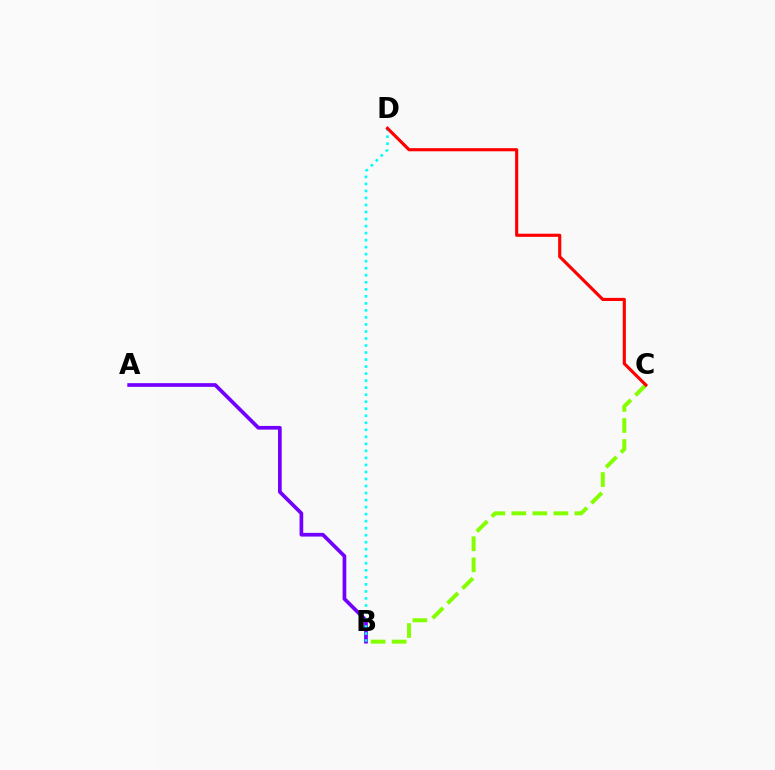{('A', 'B'): [{'color': '#7200ff', 'line_style': 'solid', 'thickness': 2.66}], ('B', 'D'): [{'color': '#00fff6', 'line_style': 'dotted', 'thickness': 1.91}], ('B', 'C'): [{'color': '#84ff00', 'line_style': 'dashed', 'thickness': 2.86}], ('C', 'D'): [{'color': '#ff0000', 'line_style': 'solid', 'thickness': 2.26}]}